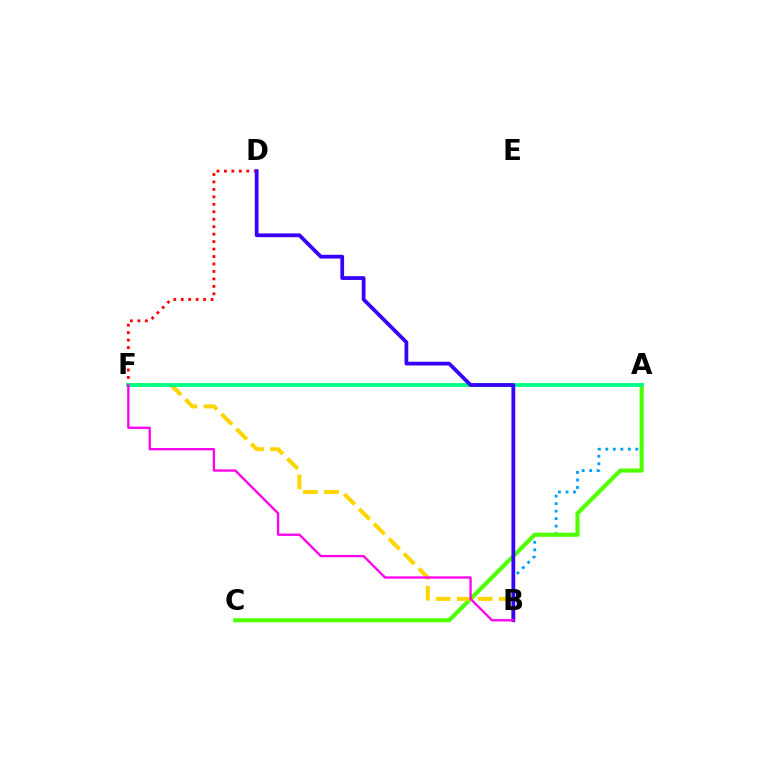{('D', 'F'): [{'color': '#ff0000', 'line_style': 'dotted', 'thickness': 2.03}], ('A', 'B'): [{'color': '#009eff', 'line_style': 'dotted', 'thickness': 2.04}], ('A', 'C'): [{'color': '#4fff00', 'line_style': 'solid', 'thickness': 2.96}], ('B', 'F'): [{'color': '#ffd500', 'line_style': 'dashed', 'thickness': 2.86}, {'color': '#ff00ed', 'line_style': 'solid', 'thickness': 1.66}], ('A', 'F'): [{'color': '#00ff86', 'line_style': 'solid', 'thickness': 2.75}], ('B', 'D'): [{'color': '#3700ff', 'line_style': 'solid', 'thickness': 2.71}]}